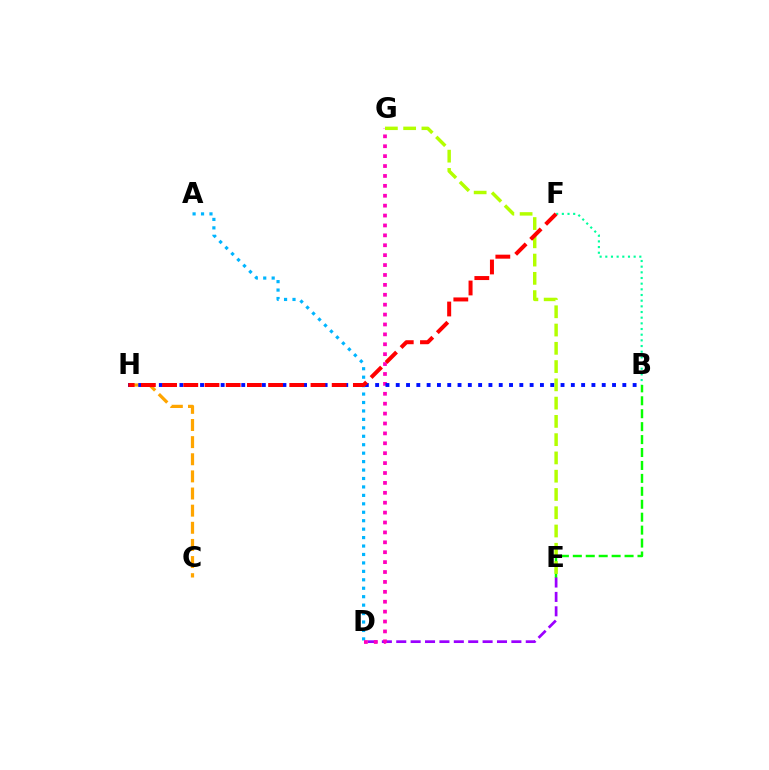{('A', 'D'): [{'color': '#00b5ff', 'line_style': 'dotted', 'thickness': 2.29}], ('B', 'E'): [{'color': '#08ff00', 'line_style': 'dashed', 'thickness': 1.76}], ('C', 'H'): [{'color': '#ffa500', 'line_style': 'dashed', 'thickness': 2.33}], ('D', 'E'): [{'color': '#9b00ff', 'line_style': 'dashed', 'thickness': 1.95}], ('B', 'F'): [{'color': '#00ff9d', 'line_style': 'dotted', 'thickness': 1.54}], ('D', 'G'): [{'color': '#ff00bd', 'line_style': 'dotted', 'thickness': 2.69}], ('E', 'G'): [{'color': '#b3ff00', 'line_style': 'dashed', 'thickness': 2.48}], ('B', 'H'): [{'color': '#0010ff', 'line_style': 'dotted', 'thickness': 2.8}], ('F', 'H'): [{'color': '#ff0000', 'line_style': 'dashed', 'thickness': 2.88}]}